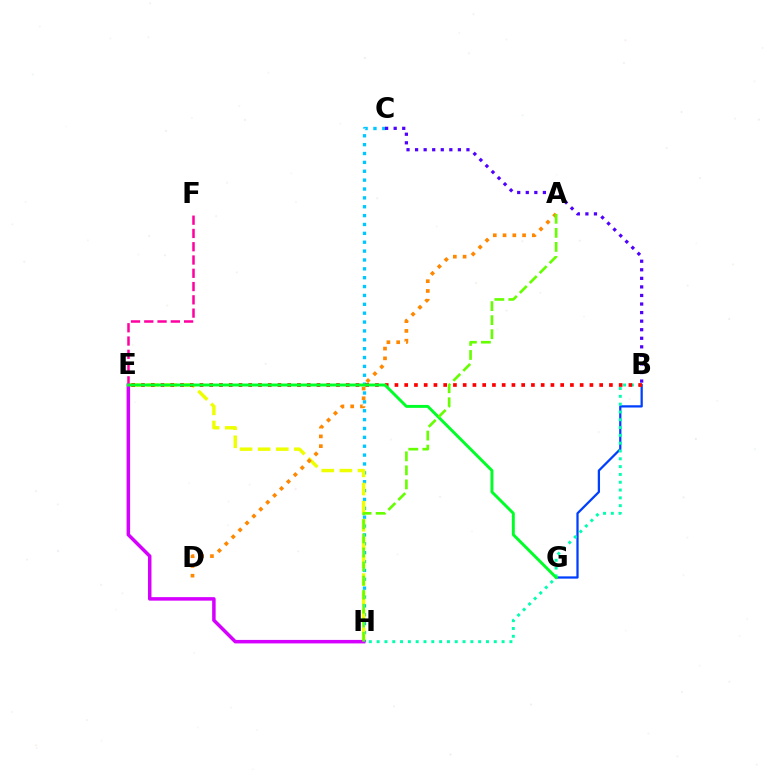{('E', 'F'): [{'color': '#ff00a0', 'line_style': 'dashed', 'thickness': 1.8}], ('C', 'H'): [{'color': '#00c7ff', 'line_style': 'dotted', 'thickness': 2.41}], ('E', 'H'): [{'color': '#eeff00', 'line_style': 'dashed', 'thickness': 2.46}, {'color': '#d600ff', 'line_style': 'solid', 'thickness': 2.51}], ('B', 'G'): [{'color': '#003fff', 'line_style': 'solid', 'thickness': 1.63}], ('A', 'D'): [{'color': '#ff8800', 'line_style': 'dotted', 'thickness': 2.65}], ('B', 'H'): [{'color': '#00ffaf', 'line_style': 'dotted', 'thickness': 2.12}], ('B', 'E'): [{'color': '#ff0000', 'line_style': 'dotted', 'thickness': 2.65}], ('B', 'C'): [{'color': '#4f00ff', 'line_style': 'dotted', 'thickness': 2.33}], ('E', 'G'): [{'color': '#00ff27', 'line_style': 'solid', 'thickness': 2.12}], ('A', 'H'): [{'color': '#66ff00', 'line_style': 'dashed', 'thickness': 1.91}]}